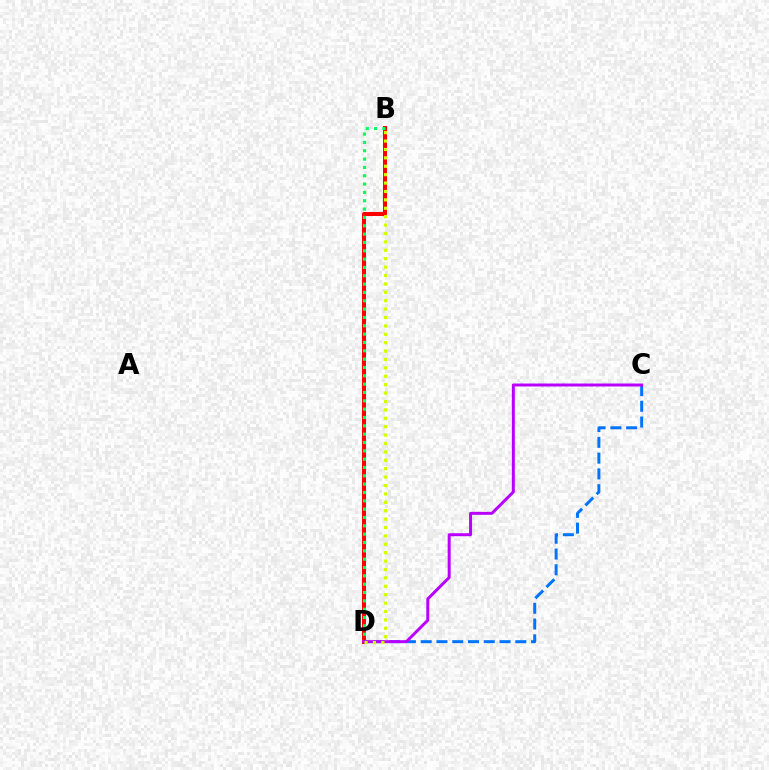{('B', 'D'): [{'color': '#ff0000', 'line_style': 'solid', 'thickness': 2.88}, {'color': '#00ff5c', 'line_style': 'dotted', 'thickness': 2.26}, {'color': '#d1ff00', 'line_style': 'dotted', 'thickness': 2.28}], ('C', 'D'): [{'color': '#0074ff', 'line_style': 'dashed', 'thickness': 2.14}, {'color': '#b900ff', 'line_style': 'solid', 'thickness': 2.14}]}